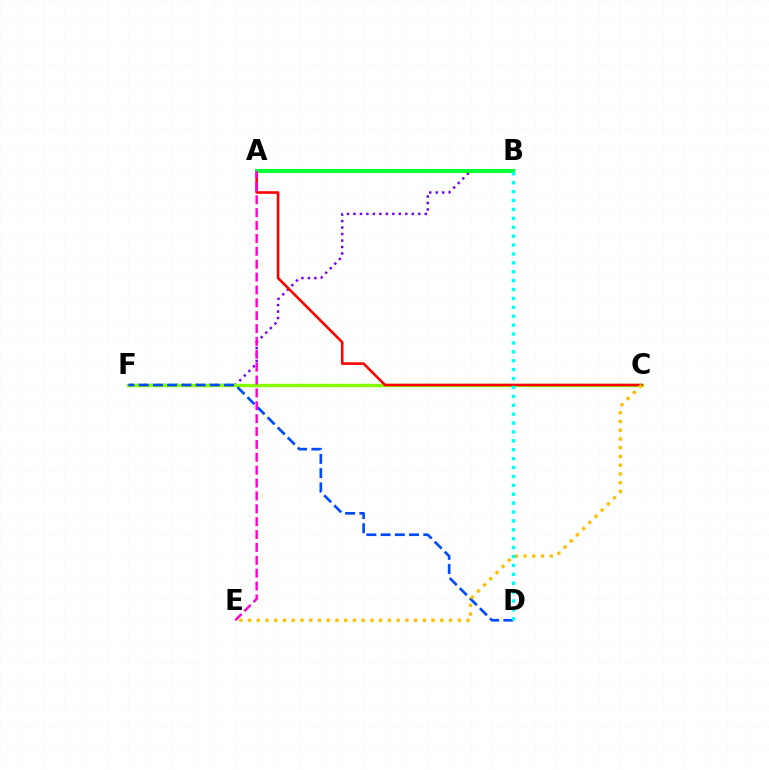{('B', 'F'): [{'color': '#7200ff', 'line_style': 'dotted', 'thickness': 1.76}], ('C', 'F'): [{'color': '#84ff00', 'line_style': 'solid', 'thickness': 2.45}], ('D', 'F'): [{'color': '#004bff', 'line_style': 'dashed', 'thickness': 1.93}], ('A', 'C'): [{'color': '#ff0000', 'line_style': 'solid', 'thickness': 1.86}], ('A', 'B'): [{'color': '#00ff39', 'line_style': 'solid', 'thickness': 2.92}], ('C', 'E'): [{'color': '#ffbd00', 'line_style': 'dotted', 'thickness': 2.37}], ('A', 'E'): [{'color': '#ff00cf', 'line_style': 'dashed', 'thickness': 1.75}], ('B', 'D'): [{'color': '#00fff6', 'line_style': 'dotted', 'thickness': 2.42}]}